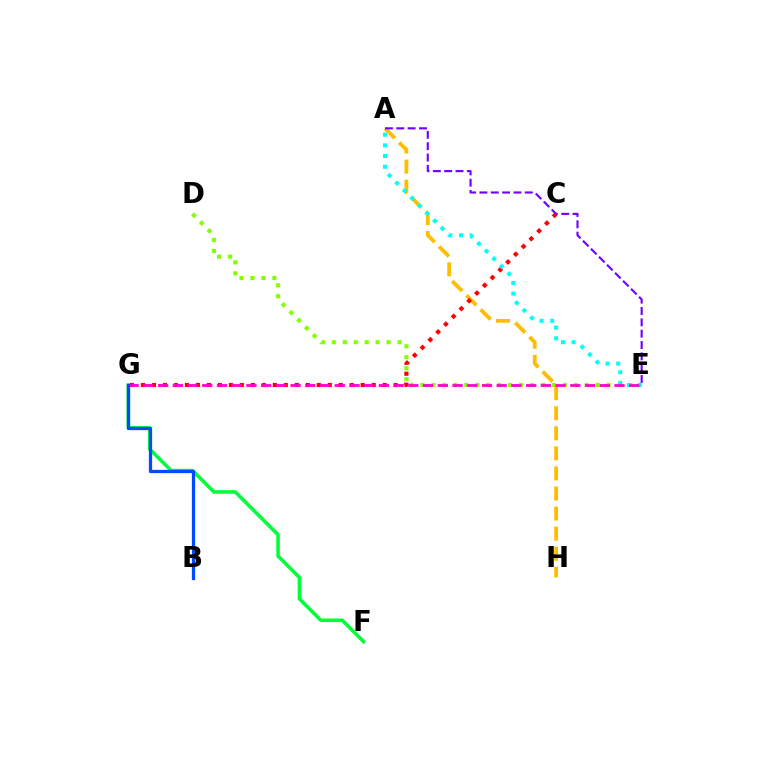{('D', 'E'): [{'color': '#84ff00', 'line_style': 'dotted', 'thickness': 2.98}], ('A', 'H'): [{'color': '#ffbd00', 'line_style': 'dashed', 'thickness': 2.73}], ('C', 'G'): [{'color': '#ff0000', 'line_style': 'dotted', 'thickness': 2.99}], ('A', 'E'): [{'color': '#00fff6', 'line_style': 'dotted', 'thickness': 2.91}, {'color': '#7200ff', 'line_style': 'dashed', 'thickness': 1.54}], ('F', 'G'): [{'color': '#00ff39', 'line_style': 'solid', 'thickness': 2.56}], ('E', 'G'): [{'color': '#ff00cf', 'line_style': 'dashed', 'thickness': 2.0}], ('B', 'G'): [{'color': '#004bff', 'line_style': 'solid', 'thickness': 2.35}]}